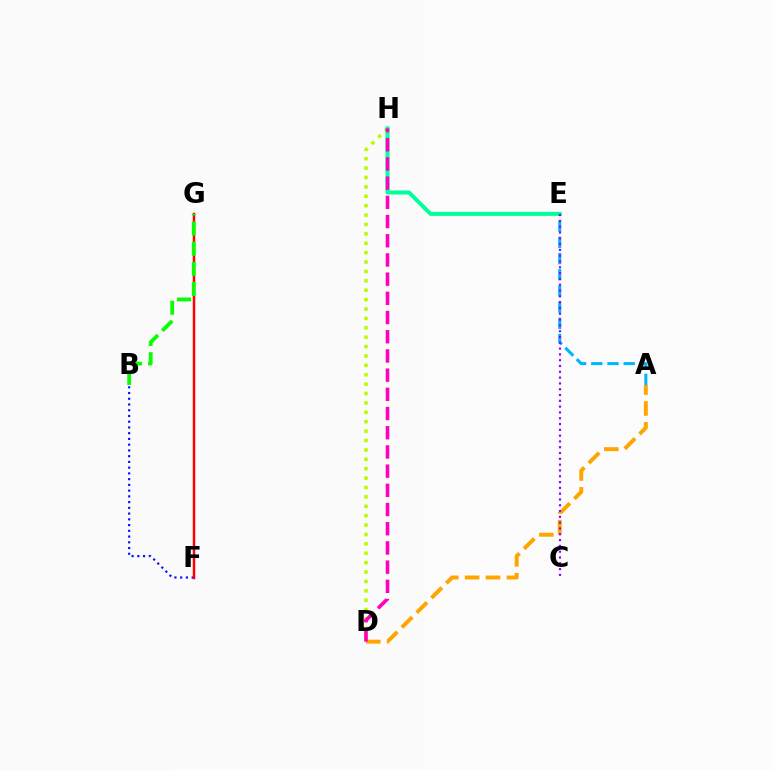{('B', 'F'): [{'color': '#0010ff', 'line_style': 'dotted', 'thickness': 1.56}], ('A', 'D'): [{'color': '#ffa500', 'line_style': 'dashed', 'thickness': 2.84}], ('F', 'G'): [{'color': '#ff0000', 'line_style': 'solid', 'thickness': 1.79}], ('D', 'H'): [{'color': '#b3ff00', 'line_style': 'dotted', 'thickness': 2.55}, {'color': '#ff00bd', 'line_style': 'dashed', 'thickness': 2.61}], ('E', 'H'): [{'color': '#00ff9d', 'line_style': 'solid', 'thickness': 2.87}], ('B', 'G'): [{'color': '#08ff00', 'line_style': 'dashed', 'thickness': 2.74}], ('A', 'E'): [{'color': '#00b5ff', 'line_style': 'dashed', 'thickness': 2.2}], ('C', 'E'): [{'color': '#9b00ff', 'line_style': 'dotted', 'thickness': 1.58}]}